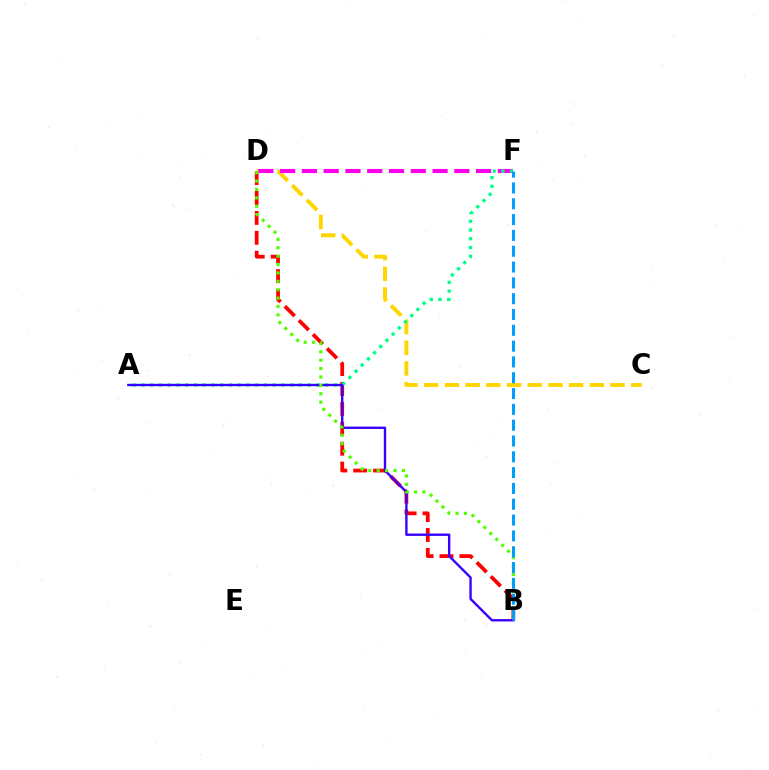{('B', 'D'): [{'color': '#ff0000', 'line_style': 'dashed', 'thickness': 2.71}, {'color': '#4fff00', 'line_style': 'dotted', 'thickness': 2.28}], ('C', 'D'): [{'color': '#ffd500', 'line_style': 'dashed', 'thickness': 2.81}], ('D', 'F'): [{'color': '#ff00ed', 'line_style': 'dashed', 'thickness': 2.96}], ('A', 'F'): [{'color': '#00ff86', 'line_style': 'dotted', 'thickness': 2.38}], ('A', 'B'): [{'color': '#3700ff', 'line_style': 'solid', 'thickness': 1.71}], ('B', 'F'): [{'color': '#009eff', 'line_style': 'dashed', 'thickness': 2.15}]}